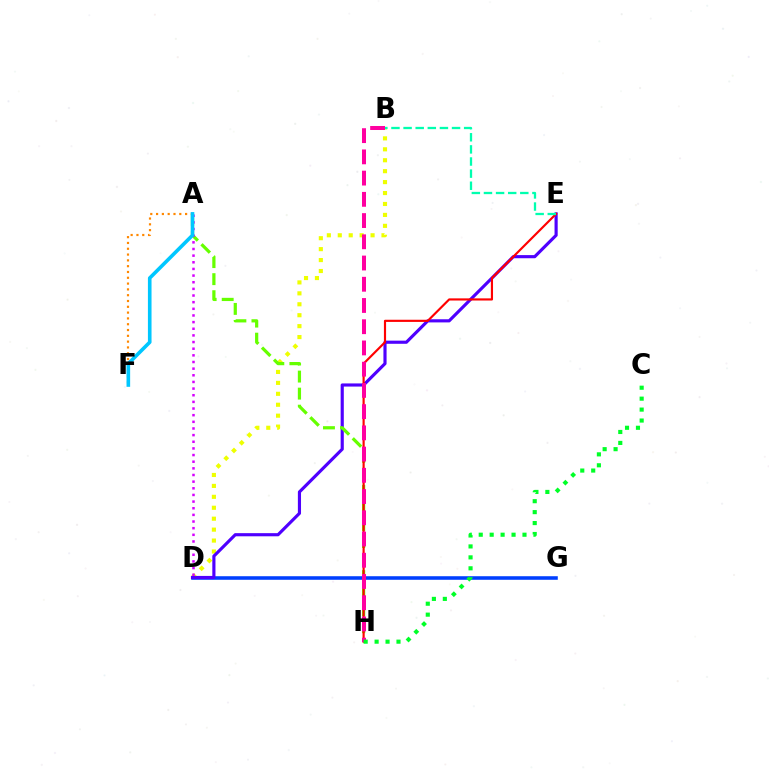{('B', 'D'): [{'color': '#eeff00', 'line_style': 'dotted', 'thickness': 2.97}], ('D', 'G'): [{'color': '#003fff', 'line_style': 'solid', 'thickness': 2.57}], ('D', 'E'): [{'color': '#4f00ff', 'line_style': 'solid', 'thickness': 2.27}], ('A', 'F'): [{'color': '#ff8800', 'line_style': 'dotted', 'thickness': 1.58}, {'color': '#00c7ff', 'line_style': 'solid', 'thickness': 2.6}], ('A', 'H'): [{'color': '#66ff00', 'line_style': 'dashed', 'thickness': 2.32}], ('A', 'D'): [{'color': '#d600ff', 'line_style': 'dotted', 'thickness': 1.81}], ('E', 'H'): [{'color': '#ff0000', 'line_style': 'solid', 'thickness': 1.56}], ('B', 'H'): [{'color': '#ff00a0', 'line_style': 'dashed', 'thickness': 2.88}], ('C', 'H'): [{'color': '#00ff27', 'line_style': 'dotted', 'thickness': 2.97}], ('B', 'E'): [{'color': '#00ffaf', 'line_style': 'dashed', 'thickness': 1.65}]}